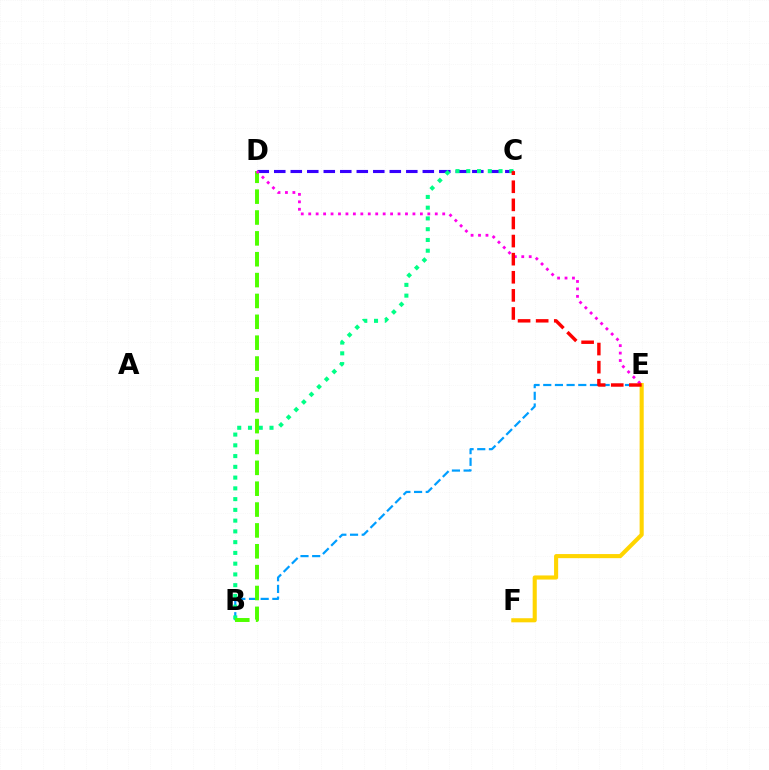{('B', 'E'): [{'color': '#009eff', 'line_style': 'dashed', 'thickness': 1.59}], ('C', 'D'): [{'color': '#3700ff', 'line_style': 'dashed', 'thickness': 2.24}], ('B', 'C'): [{'color': '#00ff86', 'line_style': 'dotted', 'thickness': 2.92}], ('B', 'D'): [{'color': '#4fff00', 'line_style': 'dashed', 'thickness': 2.83}], ('E', 'F'): [{'color': '#ffd500', 'line_style': 'solid', 'thickness': 2.95}], ('D', 'E'): [{'color': '#ff00ed', 'line_style': 'dotted', 'thickness': 2.02}], ('C', 'E'): [{'color': '#ff0000', 'line_style': 'dashed', 'thickness': 2.46}]}